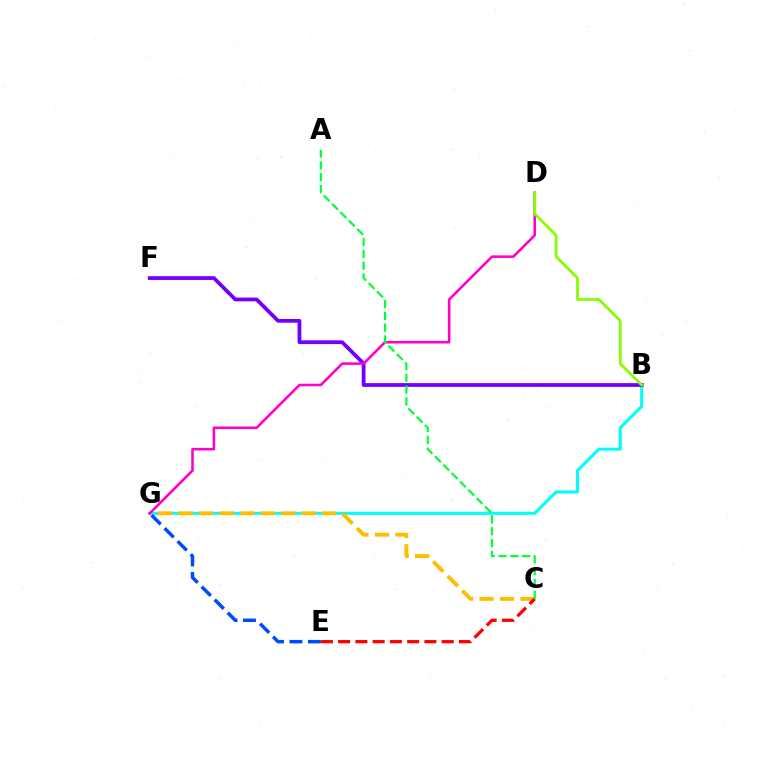{('B', 'G'): [{'color': '#00fff6', 'line_style': 'solid', 'thickness': 2.2}], ('C', 'G'): [{'color': '#ffbd00', 'line_style': 'dashed', 'thickness': 2.79}], ('E', 'G'): [{'color': '#004bff', 'line_style': 'dashed', 'thickness': 2.51}], ('C', 'E'): [{'color': '#ff0000', 'line_style': 'dashed', 'thickness': 2.35}], ('B', 'F'): [{'color': '#7200ff', 'line_style': 'solid', 'thickness': 2.72}], ('D', 'G'): [{'color': '#ff00cf', 'line_style': 'solid', 'thickness': 1.86}], ('B', 'D'): [{'color': '#84ff00', 'line_style': 'solid', 'thickness': 1.99}], ('A', 'C'): [{'color': '#00ff39', 'line_style': 'dashed', 'thickness': 1.6}]}